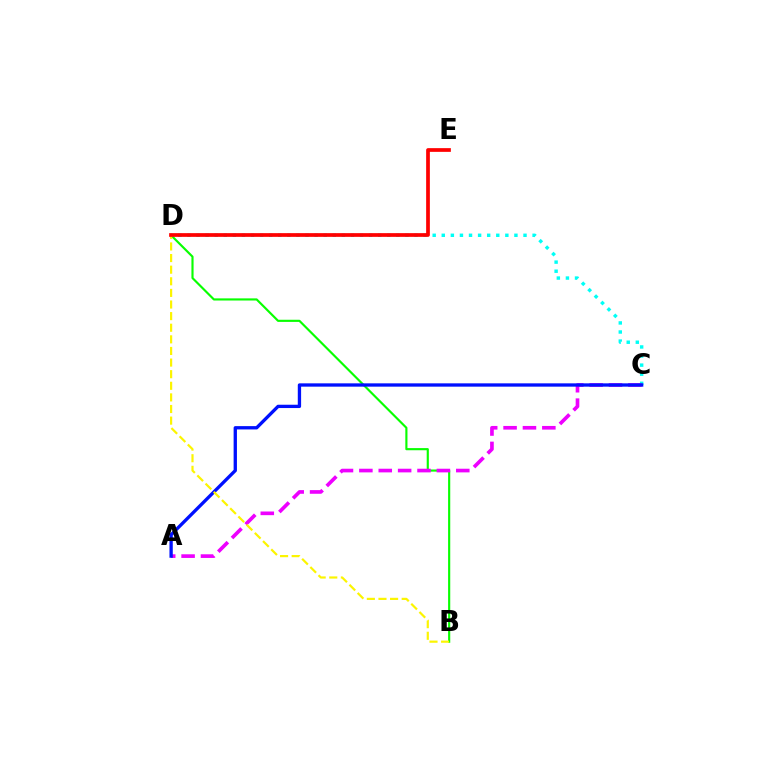{('B', 'D'): [{'color': '#08ff00', 'line_style': 'solid', 'thickness': 1.55}, {'color': '#fcf500', 'line_style': 'dashed', 'thickness': 1.58}], ('C', 'D'): [{'color': '#00fff6', 'line_style': 'dotted', 'thickness': 2.47}], ('A', 'C'): [{'color': '#ee00ff', 'line_style': 'dashed', 'thickness': 2.63}, {'color': '#0010ff', 'line_style': 'solid', 'thickness': 2.39}], ('D', 'E'): [{'color': '#ff0000', 'line_style': 'solid', 'thickness': 2.68}]}